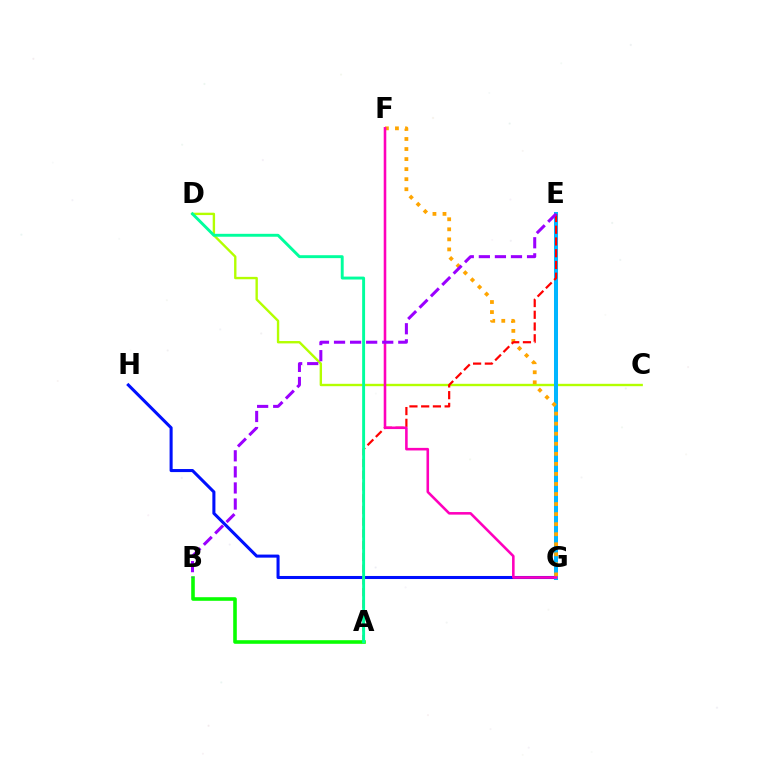{('G', 'H'): [{'color': '#0010ff', 'line_style': 'solid', 'thickness': 2.2}], ('C', 'D'): [{'color': '#b3ff00', 'line_style': 'solid', 'thickness': 1.71}], ('E', 'G'): [{'color': '#00b5ff', 'line_style': 'solid', 'thickness': 2.89}], ('F', 'G'): [{'color': '#ffa500', 'line_style': 'dotted', 'thickness': 2.73}, {'color': '#ff00bd', 'line_style': 'solid', 'thickness': 1.86}], ('A', 'E'): [{'color': '#ff0000', 'line_style': 'dashed', 'thickness': 1.59}], ('A', 'B'): [{'color': '#08ff00', 'line_style': 'solid', 'thickness': 2.59}], ('B', 'E'): [{'color': '#9b00ff', 'line_style': 'dashed', 'thickness': 2.18}], ('A', 'D'): [{'color': '#00ff9d', 'line_style': 'solid', 'thickness': 2.1}]}